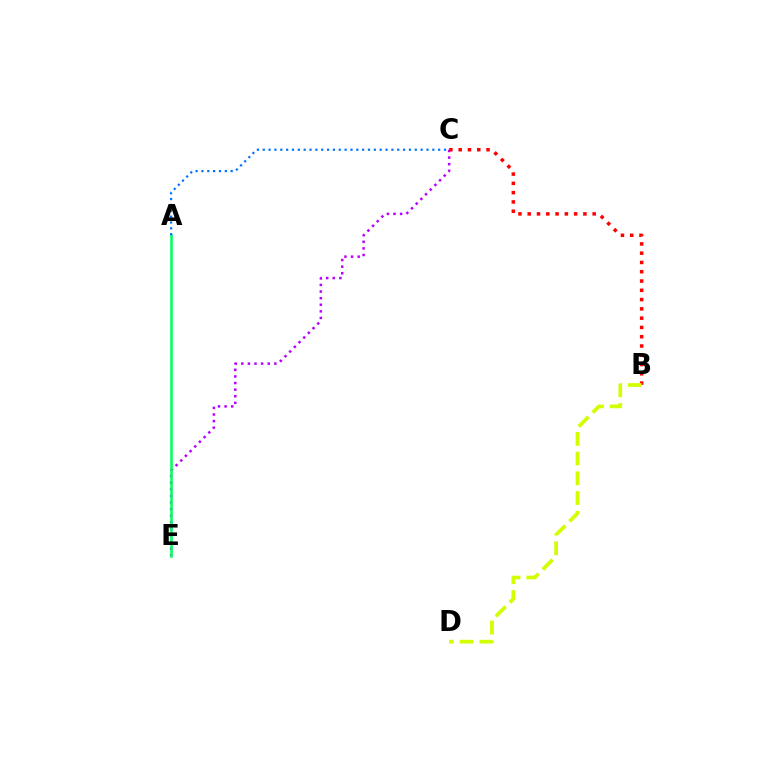{('C', 'E'): [{'color': '#b900ff', 'line_style': 'dotted', 'thickness': 1.8}], ('A', 'E'): [{'color': '#00ff5c', 'line_style': 'solid', 'thickness': 1.84}], ('A', 'C'): [{'color': '#0074ff', 'line_style': 'dotted', 'thickness': 1.59}], ('B', 'C'): [{'color': '#ff0000', 'line_style': 'dotted', 'thickness': 2.52}], ('B', 'D'): [{'color': '#d1ff00', 'line_style': 'dashed', 'thickness': 2.68}]}